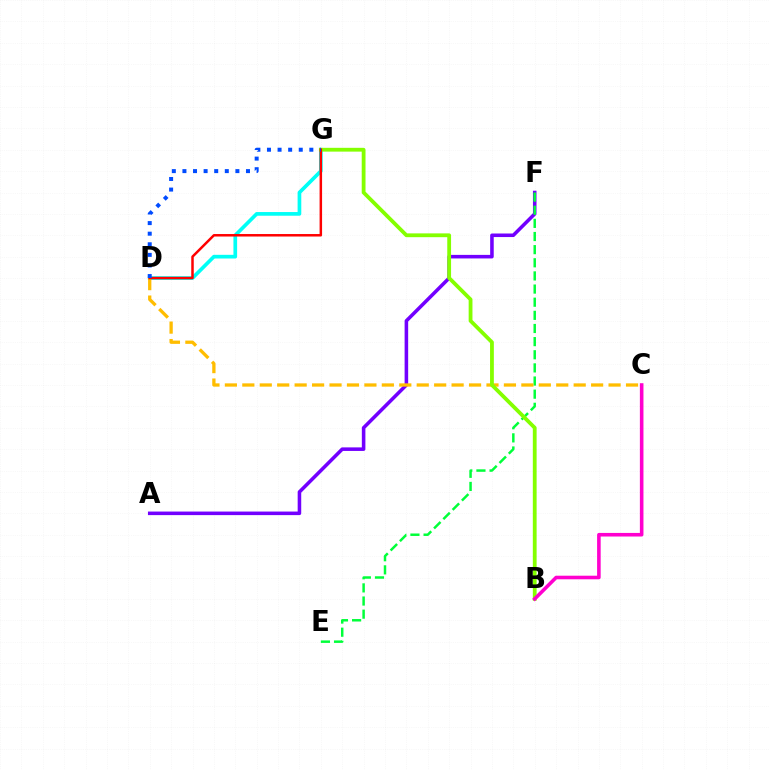{('A', 'F'): [{'color': '#7200ff', 'line_style': 'solid', 'thickness': 2.56}], ('E', 'F'): [{'color': '#00ff39', 'line_style': 'dashed', 'thickness': 1.78}], ('D', 'G'): [{'color': '#00fff6', 'line_style': 'solid', 'thickness': 2.65}, {'color': '#ff0000', 'line_style': 'solid', 'thickness': 1.79}, {'color': '#004bff', 'line_style': 'dotted', 'thickness': 2.88}], ('C', 'D'): [{'color': '#ffbd00', 'line_style': 'dashed', 'thickness': 2.37}], ('B', 'G'): [{'color': '#84ff00', 'line_style': 'solid', 'thickness': 2.74}], ('B', 'C'): [{'color': '#ff00cf', 'line_style': 'solid', 'thickness': 2.58}]}